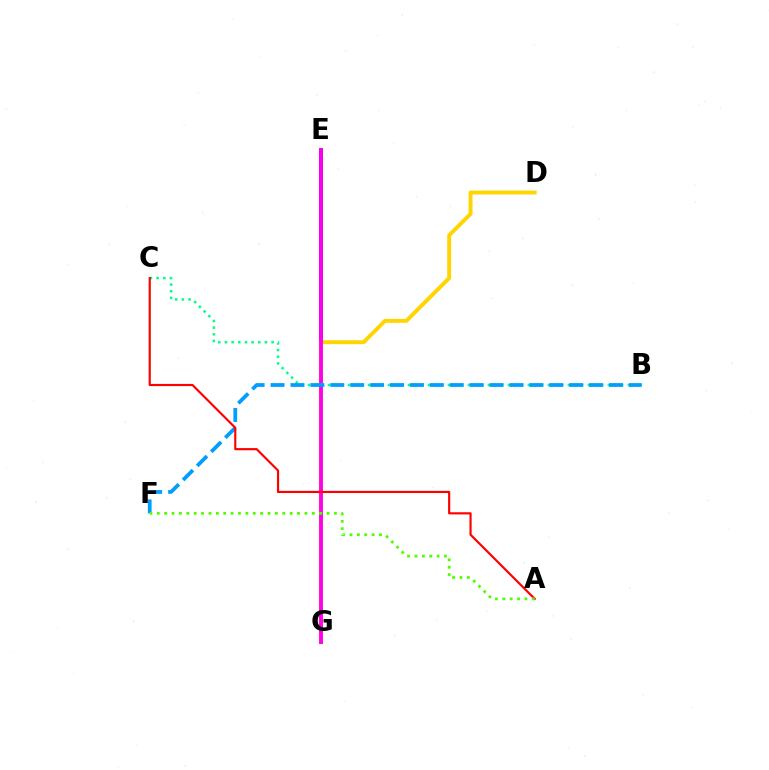{('B', 'C'): [{'color': '#00ff86', 'line_style': 'dotted', 'thickness': 1.81}], ('E', 'G'): [{'color': '#3700ff', 'line_style': 'solid', 'thickness': 2.82}, {'color': '#ff00ed', 'line_style': 'solid', 'thickness': 2.75}], ('D', 'G'): [{'color': '#ffd500', 'line_style': 'solid', 'thickness': 2.81}], ('B', 'F'): [{'color': '#009eff', 'line_style': 'dashed', 'thickness': 2.7}], ('A', 'C'): [{'color': '#ff0000', 'line_style': 'solid', 'thickness': 1.56}], ('A', 'F'): [{'color': '#4fff00', 'line_style': 'dotted', 'thickness': 2.01}]}